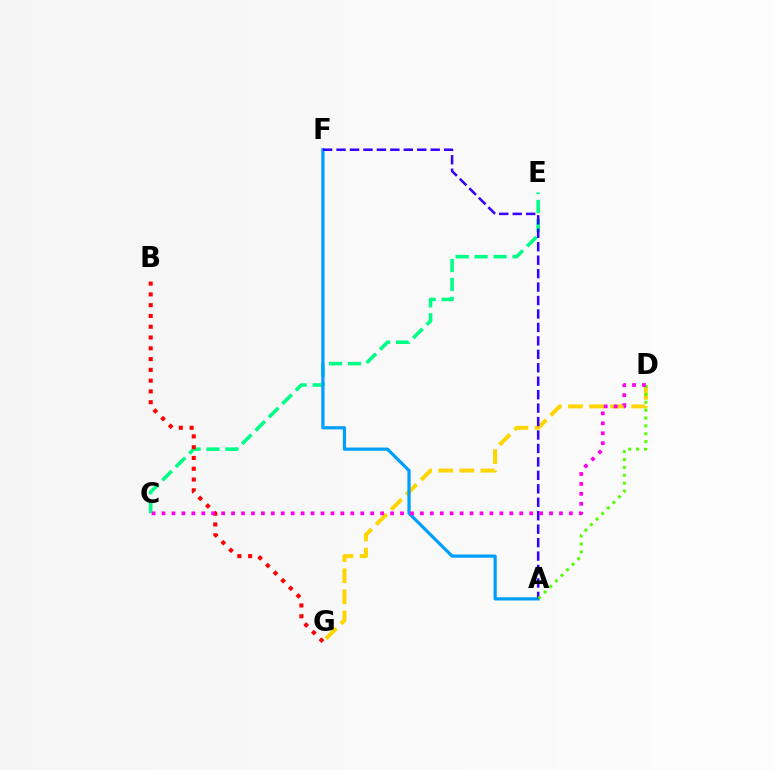{('C', 'E'): [{'color': '#00ff86', 'line_style': 'dashed', 'thickness': 2.57}], ('B', 'G'): [{'color': '#ff0000', 'line_style': 'dotted', 'thickness': 2.93}], ('D', 'G'): [{'color': '#ffd500', 'line_style': 'dashed', 'thickness': 2.87}], ('A', 'F'): [{'color': '#009eff', 'line_style': 'solid', 'thickness': 2.32}, {'color': '#3700ff', 'line_style': 'dashed', 'thickness': 1.83}], ('A', 'D'): [{'color': '#4fff00', 'line_style': 'dotted', 'thickness': 2.14}], ('C', 'D'): [{'color': '#ff00ed', 'line_style': 'dotted', 'thickness': 2.7}]}